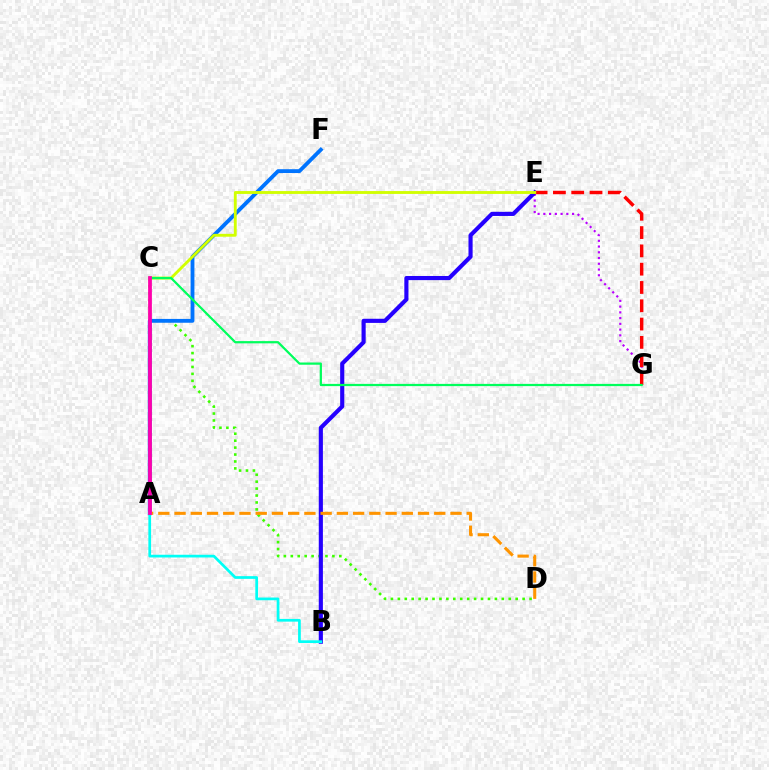{('C', 'D'): [{'color': '#3dff00', 'line_style': 'dotted', 'thickness': 1.88}], ('E', 'G'): [{'color': '#b900ff', 'line_style': 'dotted', 'thickness': 1.56}, {'color': '#ff0000', 'line_style': 'dashed', 'thickness': 2.49}], ('B', 'E'): [{'color': '#2500ff', 'line_style': 'solid', 'thickness': 2.98}], ('A', 'F'): [{'color': '#0074ff', 'line_style': 'solid', 'thickness': 2.76}], ('A', 'B'): [{'color': '#00fff6', 'line_style': 'solid', 'thickness': 1.96}], ('C', 'E'): [{'color': '#d1ff00', 'line_style': 'solid', 'thickness': 2.06}], ('A', 'D'): [{'color': '#ff9400', 'line_style': 'dashed', 'thickness': 2.21}], ('C', 'G'): [{'color': '#00ff5c', 'line_style': 'solid', 'thickness': 1.61}], ('A', 'C'): [{'color': '#ff00ac', 'line_style': 'solid', 'thickness': 2.71}]}